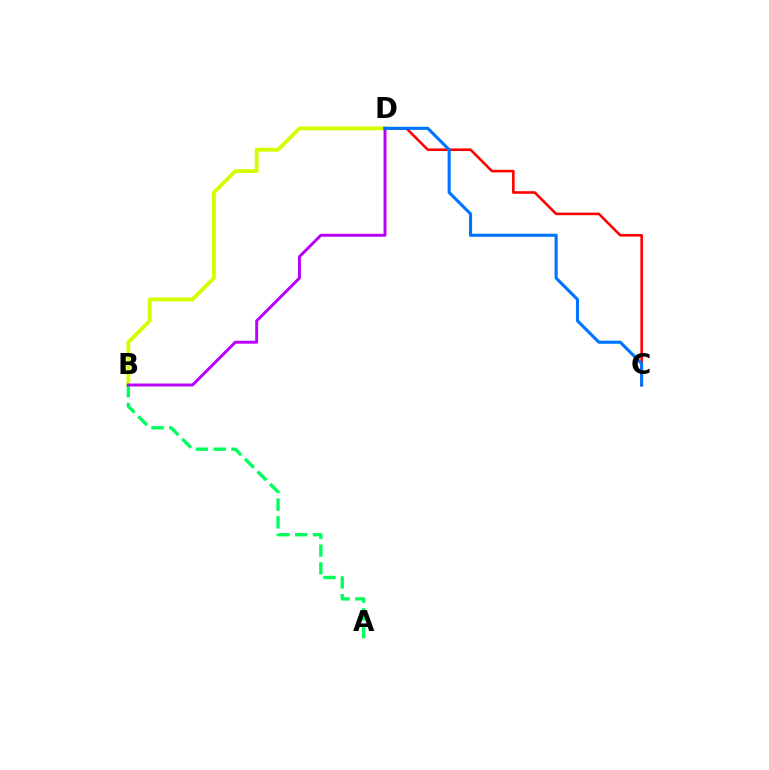{('B', 'D'): [{'color': '#d1ff00', 'line_style': 'solid', 'thickness': 2.75}, {'color': '#b900ff', 'line_style': 'solid', 'thickness': 2.11}], ('A', 'B'): [{'color': '#00ff5c', 'line_style': 'dashed', 'thickness': 2.41}], ('C', 'D'): [{'color': '#ff0000', 'line_style': 'solid', 'thickness': 1.87}, {'color': '#0074ff', 'line_style': 'solid', 'thickness': 2.23}]}